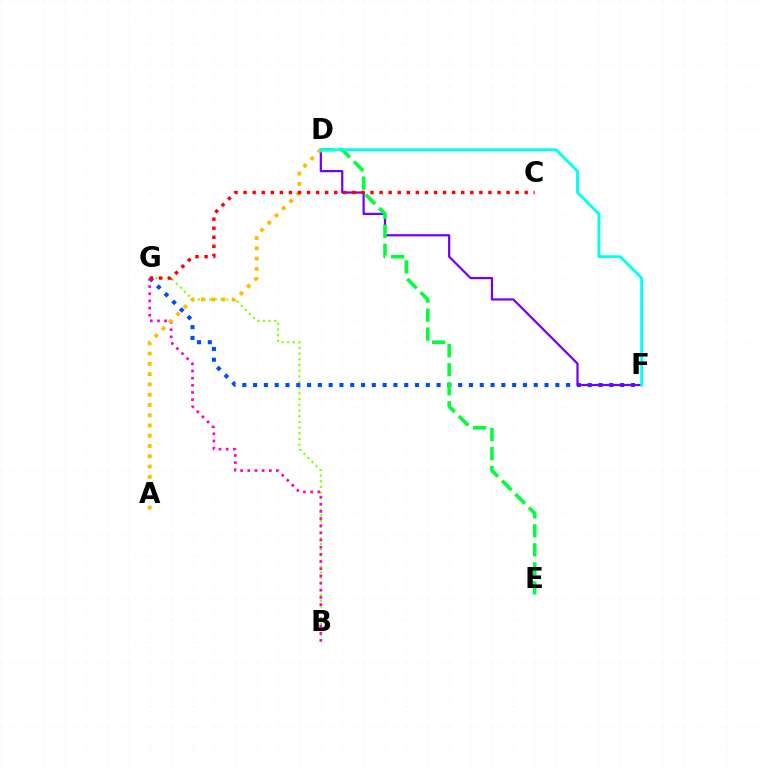{('B', 'G'): [{'color': '#84ff00', 'line_style': 'dotted', 'thickness': 1.55}, {'color': '#ff00cf', 'line_style': 'dotted', 'thickness': 1.95}], ('F', 'G'): [{'color': '#004bff', 'line_style': 'dotted', 'thickness': 2.93}], ('D', 'F'): [{'color': '#7200ff', 'line_style': 'solid', 'thickness': 1.6}, {'color': '#00fff6', 'line_style': 'solid', 'thickness': 2.06}], ('A', 'D'): [{'color': '#ffbd00', 'line_style': 'dotted', 'thickness': 2.79}], ('C', 'G'): [{'color': '#ff0000', 'line_style': 'dotted', 'thickness': 2.46}], ('D', 'E'): [{'color': '#00ff39', 'line_style': 'dashed', 'thickness': 2.58}]}